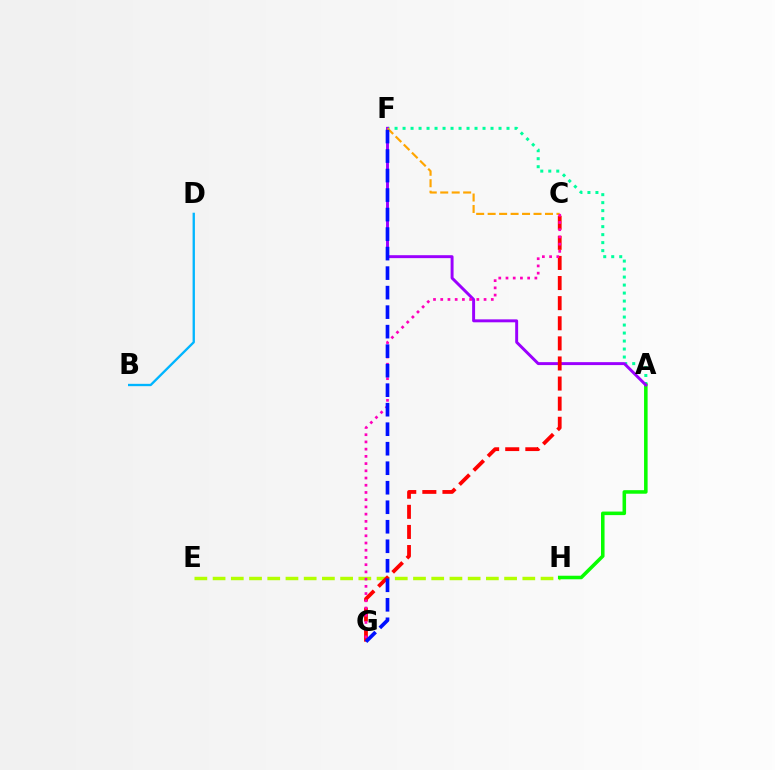{('A', 'F'): [{'color': '#00ff9d', 'line_style': 'dotted', 'thickness': 2.17}, {'color': '#9b00ff', 'line_style': 'solid', 'thickness': 2.12}], ('E', 'H'): [{'color': '#b3ff00', 'line_style': 'dashed', 'thickness': 2.48}], ('A', 'H'): [{'color': '#08ff00', 'line_style': 'solid', 'thickness': 2.55}], ('C', 'G'): [{'color': '#ff0000', 'line_style': 'dashed', 'thickness': 2.73}, {'color': '#ff00bd', 'line_style': 'dotted', 'thickness': 1.96}], ('C', 'F'): [{'color': '#ffa500', 'line_style': 'dashed', 'thickness': 1.56}], ('B', 'D'): [{'color': '#00b5ff', 'line_style': 'solid', 'thickness': 1.68}], ('F', 'G'): [{'color': '#0010ff', 'line_style': 'dashed', 'thickness': 2.65}]}